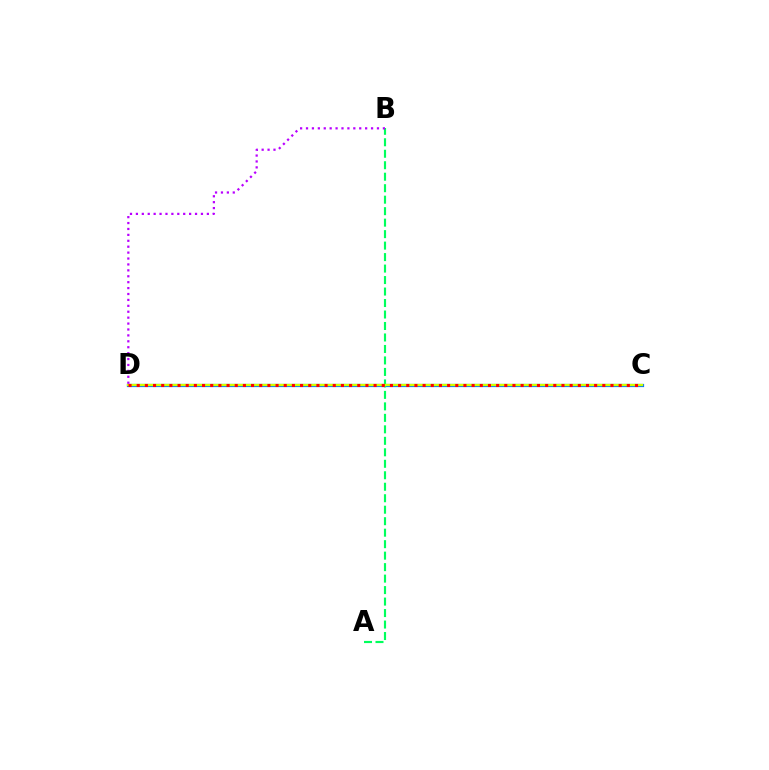{('C', 'D'): [{'color': '#0074ff', 'line_style': 'solid', 'thickness': 2.3}, {'color': '#d1ff00', 'line_style': 'solid', 'thickness': 1.67}, {'color': '#ff0000', 'line_style': 'dotted', 'thickness': 2.22}], ('A', 'B'): [{'color': '#00ff5c', 'line_style': 'dashed', 'thickness': 1.56}], ('B', 'D'): [{'color': '#b900ff', 'line_style': 'dotted', 'thickness': 1.61}]}